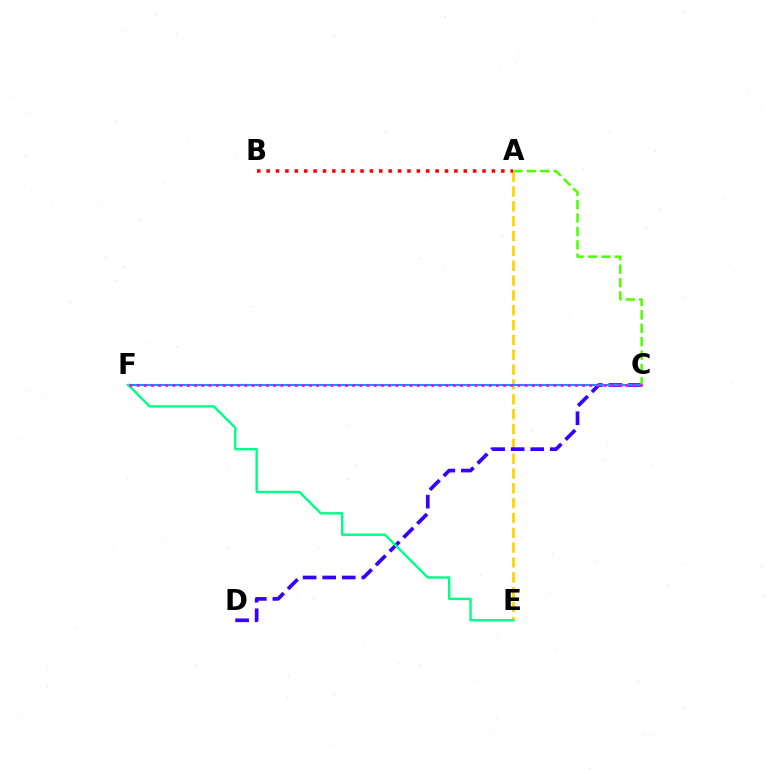{('A', 'E'): [{'color': '#ffd500', 'line_style': 'dashed', 'thickness': 2.02}], ('A', 'B'): [{'color': '#ff0000', 'line_style': 'dotted', 'thickness': 2.55}], ('C', 'D'): [{'color': '#3700ff', 'line_style': 'dashed', 'thickness': 2.66}], ('C', 'F'): [{'color': '#009eff', 'line_style': 'solid', 'thickness': 1.55}, {'color': '#ff00ed', 'line_style': 'dotted', 'thickness': 1.95}], ('A', 'C'): [{'color': '#4fff00', 'line_style': 'dashed', 'thickness': 1.82}], ('E', 'F'): [{'color': '#00ff86', 'line_style': 'solid', 'thickness': 1.73}]}